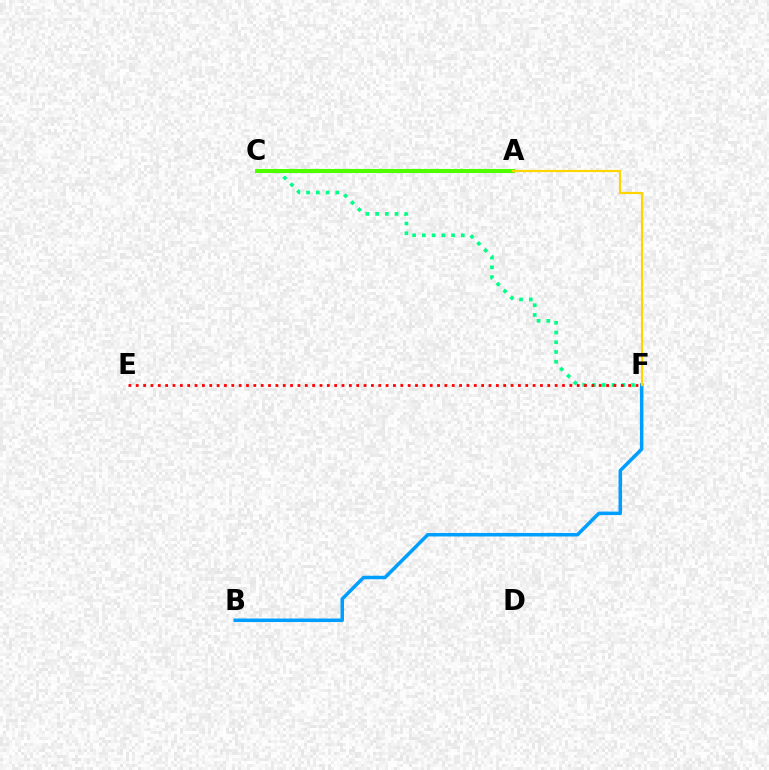{('C', 'F'): [{'color': '#00ff86', 'line_style': 'dotted', 'thickness': 2.65}], ('E', 'F'): [{'color': '#ff0000', 'line_style': 'dotted', 'thickness': 2.0}], ('A', 'C'): [{'color': '#ff00ed', 'line_style': 'solid', 'thickness': 2.71}, {'color': '#3700ff', 'line_style': 'solid', 'thickness': 1.9}, {'color': '#4fff00', 'line_style': 'solid', 'thickness': 2.94}], ('B', 'F'): [{'color': '#009eff', 'line_style': 'solid', 'thickness': 2.53}], ('A', 'F'): [{'color': '#ffd500', 'line_style': 'solid', 'thickness': 1.59}]}